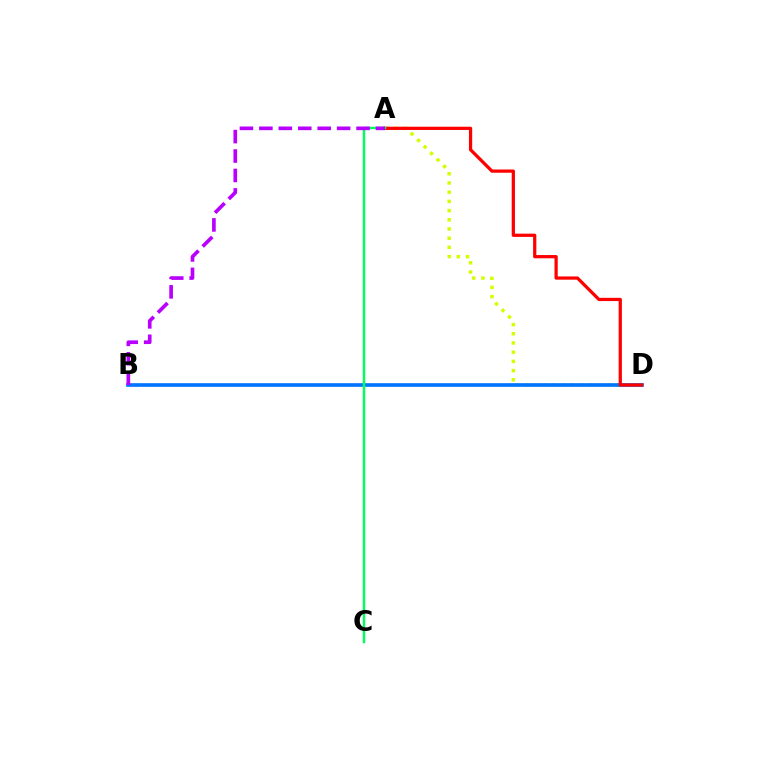{('A', 'D'): [{'color': '#d1ff00', 'line_style': 'dotted', 'thickness': 2.5}, {'color': '#ff0000', 'line_style': 'solid', 'thickness': 2.33}], ('B', 'D'): [{'color': '#0074ff', 'line_style': 'solid', 'thickness': 2.63}], ('A', 'C'): [{'color': '#00ff5c', 'line_style': 'solid', 'thickness': 1.76}], ('A', 'B'): [{'color': '#b900ff', 'line_style': 'dashed', 'thickness': 2.64}]}